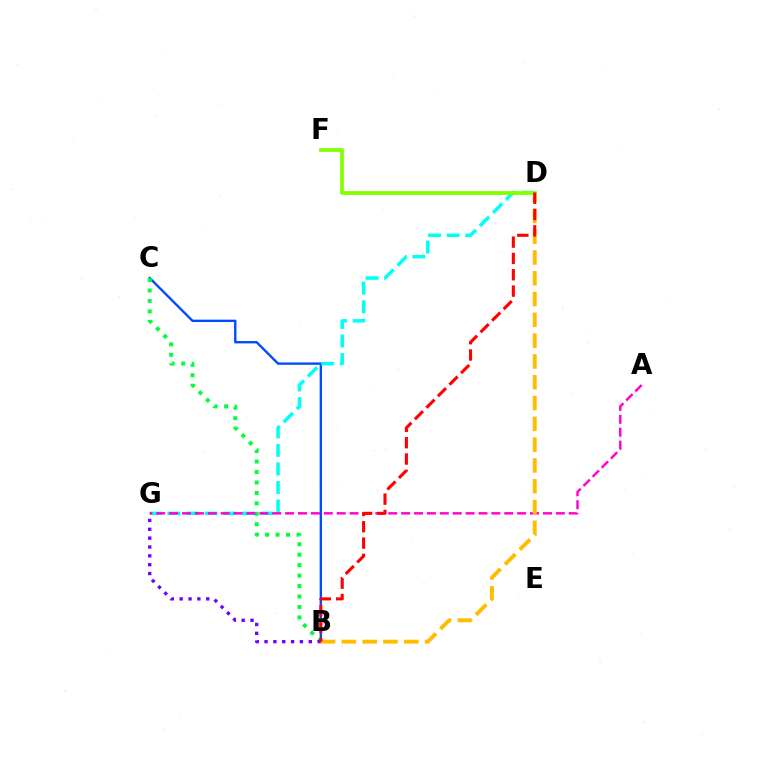{('B', 'C'): [{'color': '#004bff', 'line_style': 'solid', 'thickness': 1.71}, {'color': '#00ff39', 'line_style': 'dotted', 'thickness': 2.84}], ('D', 'G'): [{'color': '#00fff6', 'line_style': 'dashed', 'thickness': 2.52}], ('B', 'G'): [{'color': '#7200ff', 'line_style': 'dotted', 'thickness': 2.41}], ('A', 'G'): [{'color': '#ff00cf', 'line_style': 'dashed', 'thickness': 1.75}], ('B', 'D'): [{'color': '#ffbd00', 'line_style': 'dashed', 'thickness': 2.83}, {'color': '#ff0000', 'line_style': 'dashed', 'thickness': 2.22}], ('D', 'F'): [{'color': '#84ff00', 'line_style': 'solid', 'thickness': 2.72}]}